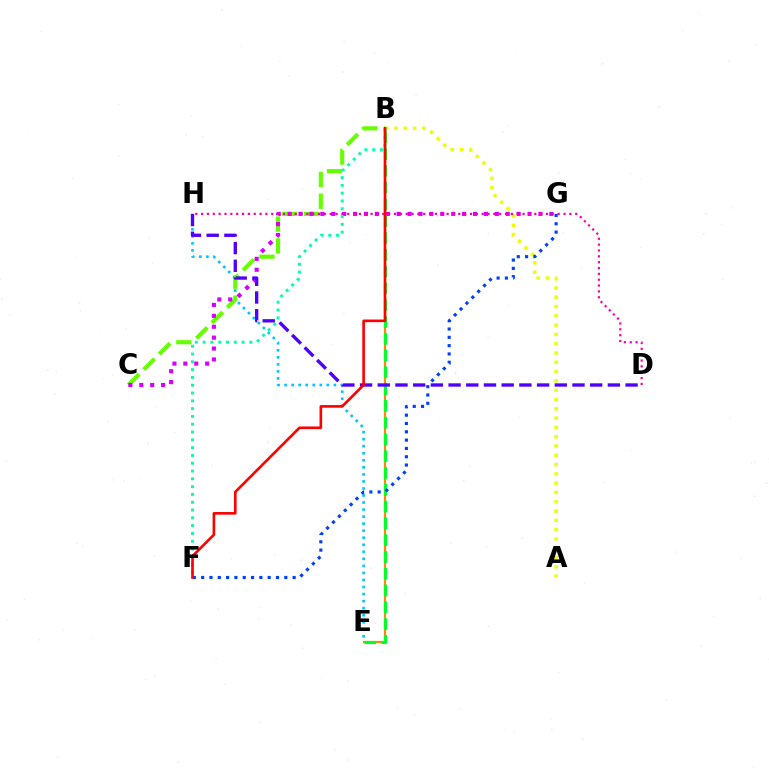{('E', 'H'): [{'color': '#00c7ff', 'line_style': 'dotted', 'thickness': 1.91}], ('A', 'B'): [{'color': '#eeff00', 'line_style': 'dotted', 'thickness': 2.53}], ('B', 'C'): [{'color': '#66ff00', 'line_style': 'dashed', 'thickness': 2.97}], ('C', 'G'): [{'color': '#d600ff', 'line_style': 'dotted', 'thickness': 2.96}], ('B', 'E'): [{'color': '#ff8800', 'line_style': 'solid', 'thickness': 1.55}, {'color': '#00ff27', 'line_style': 'dashed', 'thickness': 2.28}], ('B', 'F'): [{'color': '#00ffaf', 'line_style': 'dotted', 'thickness': 2.12}, {'color': '#ff0000', 'line_style': 'solid', 'thickness': 1.89}], ('D', 'H'): [{'color': '#ff00a0', 'line_style': 'dotted', 'thickness': 1.59}, {'color': '#4f00ff', 'line_style': 'dashed', 'thickness': 2.4}], ('F', 'G'): [{'color': '#003fff', 'line_style': 'dotted', 'thickness': 2.26}]}